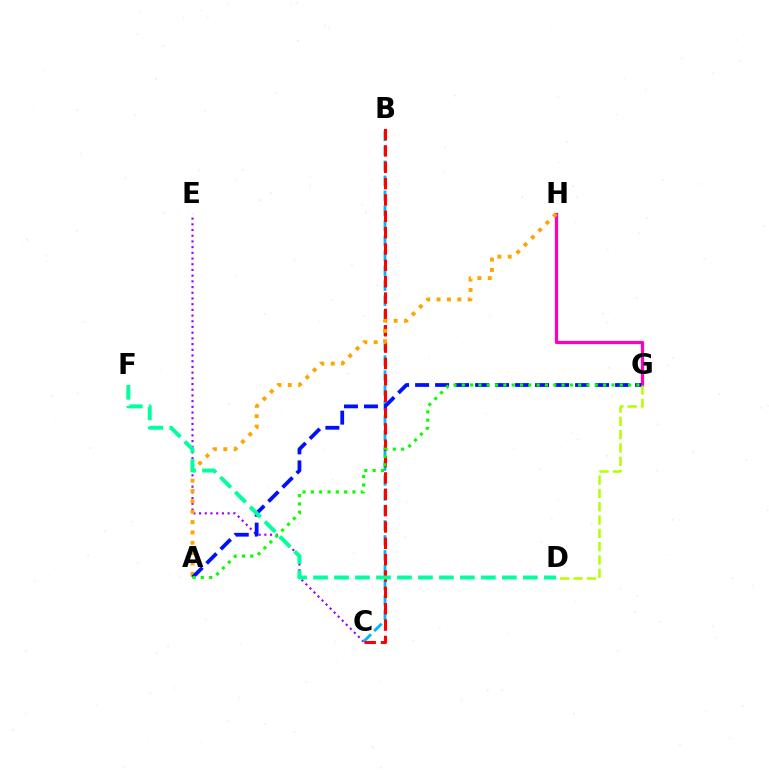{('C', 'E'): [{'color': '#9b00ff', 'line_style': 'dotted', 'thickness': 1.55}], ('G', 'H'): [{'color': '#ff00bd', 'line_style': 'solid', 'thickness': 2.33}], ('B', 'C'): [{'color': '#00b5ff', 'line_style': 'dashed', 'thickness': 2.04}, {'color': '#ff0000', 'line_style': 'dashed', 'thickness': 2.22}], ('A', 'H'): [{'color': '#ffa500', 'line_style': 'dotted', 'thickness': 2.81}], ('A', 'G'): [{'color': '#0010ff', 'line_style': 'dashed', 'thickness': 2.72}, {'color': '#08ff00', 'line_style': 'dotted', 'thickness': 2.26}], ('D', 'G'): [{'color': '#b3ff00', 'line_style': 'dashed', 'thickness': 1.81}], ('D', 'F'): [{'color': '#00ff9d', 'line_style': 'dashed', 'thickness': 2.85}]}